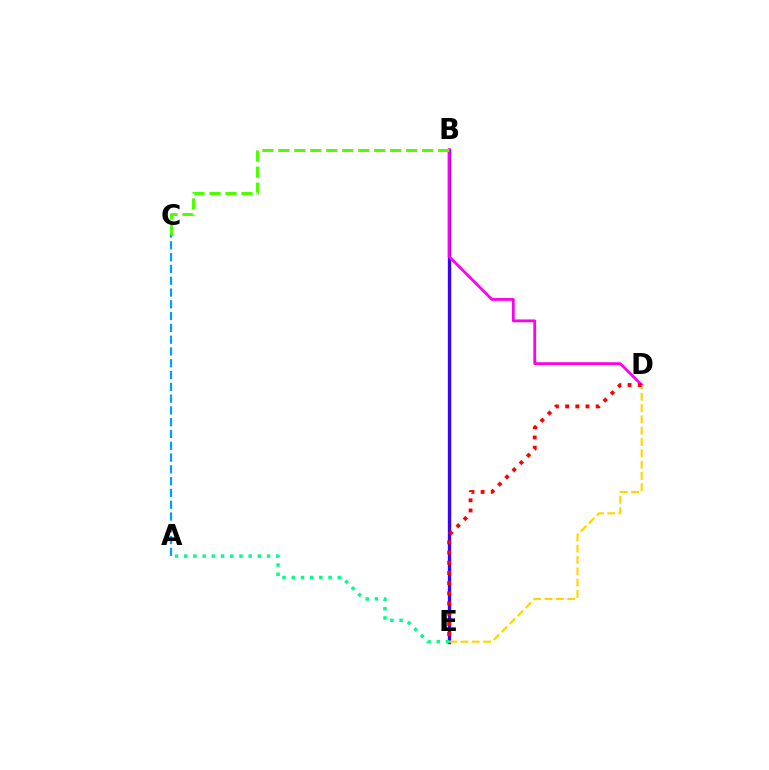{('B', 'E'): [{'color': '#3700ff', 'line_style': 'solid', 'thickness': 2.4}], ('B', 'D'): [{'color': '#ff00ed', 'line_style': 'solid', 'thickness': 2.01}], ('A', 'E'): [{'color': '#00ff86', 'line_style': 'dotted', 'thickness': 2.5}], ('B', 'C'): [{'color': '#4fff00', 'line_style': 'dashed', 'thickness': 2.17}], ('D', 'E'): [{'color': '#ffd500', 'line_style': 'dashed', 'thickness': 1.54}, {'color': '#ff0000', 'line_style': 'dotted', 'thickness': 2.77}], ('A', 'C'): [{'color': '#009eff', 'line_style': 'dashed', 'thickness': 1.6}]}